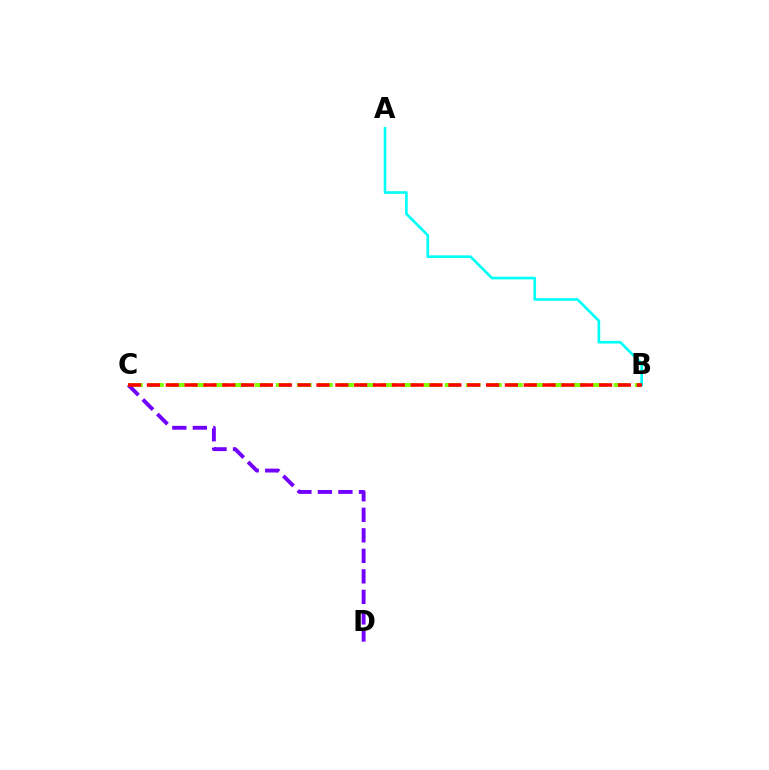{('B', 'C'): [{'color': '#84ff00', 'line_style': 'dashed', 'thickness': 2.87}, {'color': '#ff0000', 'line_style': 'dashed', 'thickness': 2.56}], ('A', 'B'): [{'color': '#00fff6', 'line_style': 'solid', 'thickness': 1.9}], ('C', 'D'): [{'color': '#7200ff', 'line_style': 'dashed', 'thickness': 2.79}]}